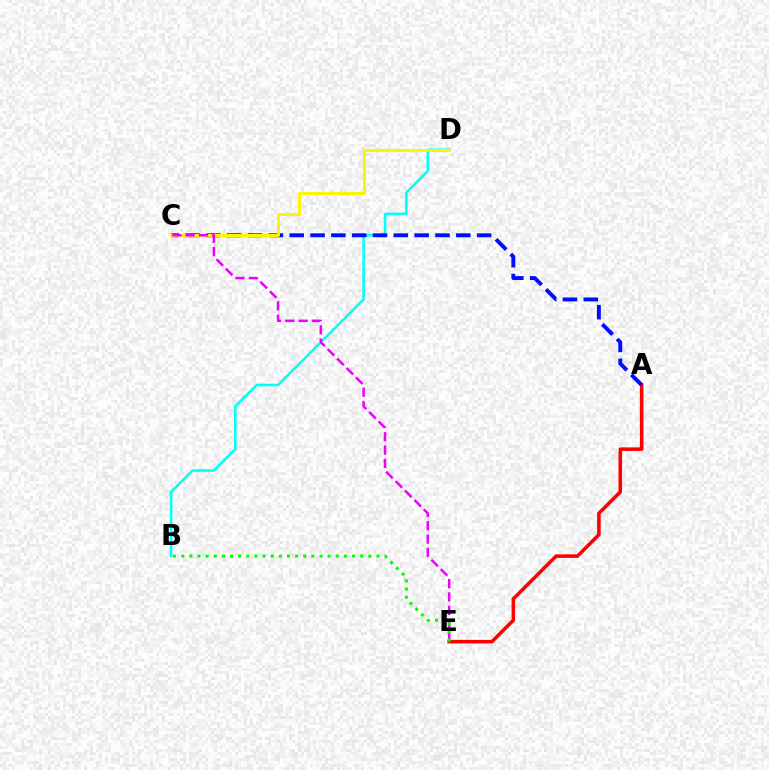{('B', 'D'): [{'color': '#00fff6', 'line_style': 'solid', 'thickness': 1.83}], ('A', 'E'): [{'color': '#ff0000', 'line_style': 'solid', 'thickness': 2.55}], ('A', 'C'): [{'color': '#0010ff', 'line_style': 'dashed', 'thickness': 2.83}], ('C', 'D'): [{'color': '#fcf500', 'line_style': 'solid', 'thickness': 2.16}], ('C', 'E'): [{'color': '#ee00ff', 'line_style': 'dashed', 'thickness': 1.81}], ('B', 'E'): [{'color': '#08ff00', 'line_style': 'dotted', 'thickness': 2.21}]}